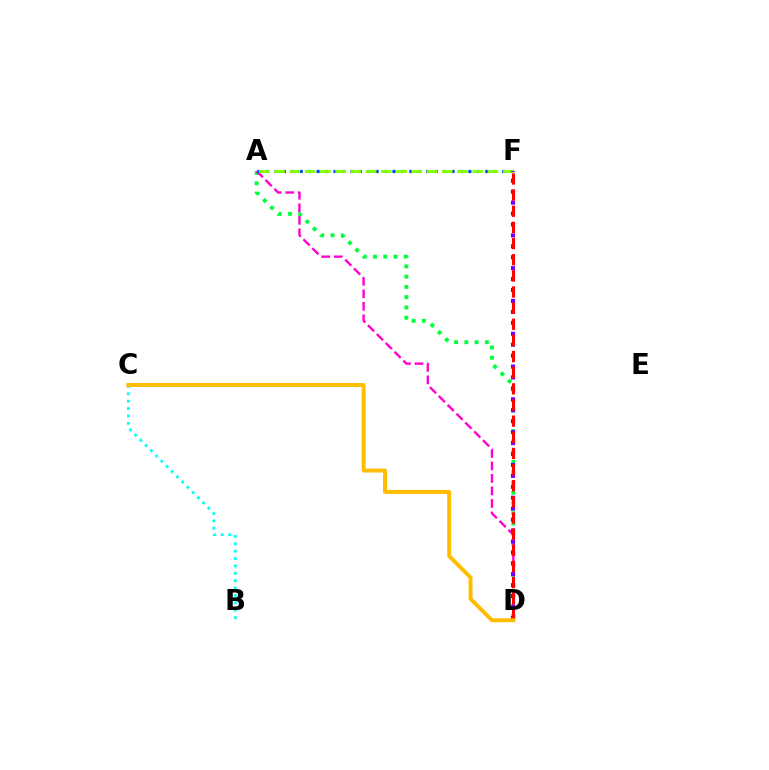{('A', 'D'): [{'color': '#00ff39', 'line_style': 'dotted', 'thickness': 2.79}, {'color': '#ff00cf', 'line_style': 'dashed', 'thickness': 1.7}], ('A', 'F'): [{'color': '#004bff', 'line_style': 'dotted', 'thickness': 2.29}, {'color': '#84ff00', 'line_style': 'dashed', 'thickness': 2.07}], ('B', 'C'): [{'color': '#00fff6', 'line_style': 'dotted', 'thickness': 2.01}], ('D', 'F'): [{'color': '#7200ff', 'line_style': 'dotted', 'thickness': 2.97}, {'color': '#ff0000', 'line_style': 'dashed', 'thickness': 2.19}], ('C', 'D'): [{'color': '#ffbd00', 'line_style': 'solid', 'thickness': 2.85}]}